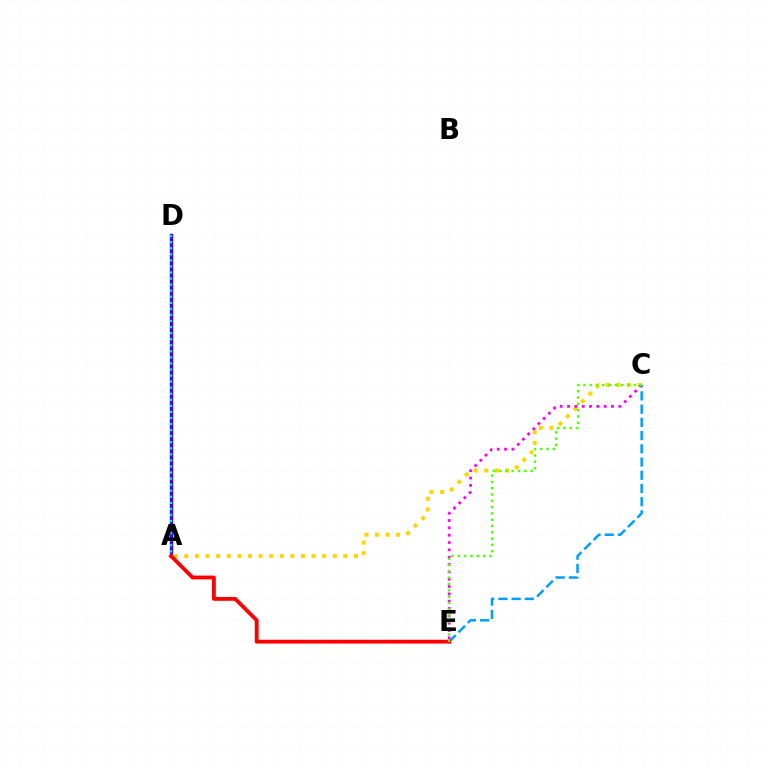{('A', 'D'): [{'color': '#3700ff', 'line_style': 'solid', 'thickness': 2.42}, {'color': '#00ff86', 'line_style': 'dotted', 'thickness': 1.65}], ('A', 'C'): [{'color': '#ffd500', 'line_style': 'dotted', 'thickness': 2.88}], ('C', 'E'): [{'color': '#ff00ed', 'line_style': 'dotted', 'thickness': 1.99}, {'color': '#009eff', 'line_style': 'dashed', 'thickness': 1.8}, {'color': '#4fff00', 'line_style': 'dotted', 'thickness': 1.71}], ('A', 'E'): [{'color': '#ff0000', 'line_style': 'solid', 'thickness': 2.75}]}